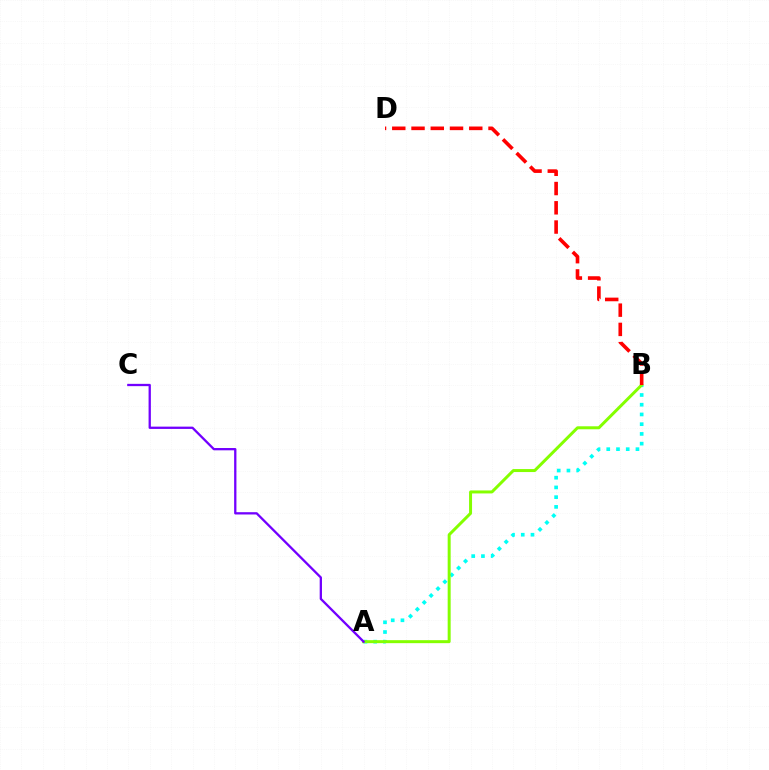{('A', 'B'): [{'color': '#00fff6', 'line_style': 'dotted', 'thickness': 2.64}, {'color': '#84ff00', 'line_style': 'solid', 'thickness': 2.15}], ('B', 'D'): [{'color': '#ff0000', 'line_style': 'dashed', 'thickness': 2.61}], ('A', 'C'): [{'color': '#7200ff', 'line_style': 'solid', 'thickness': 1.65}]}